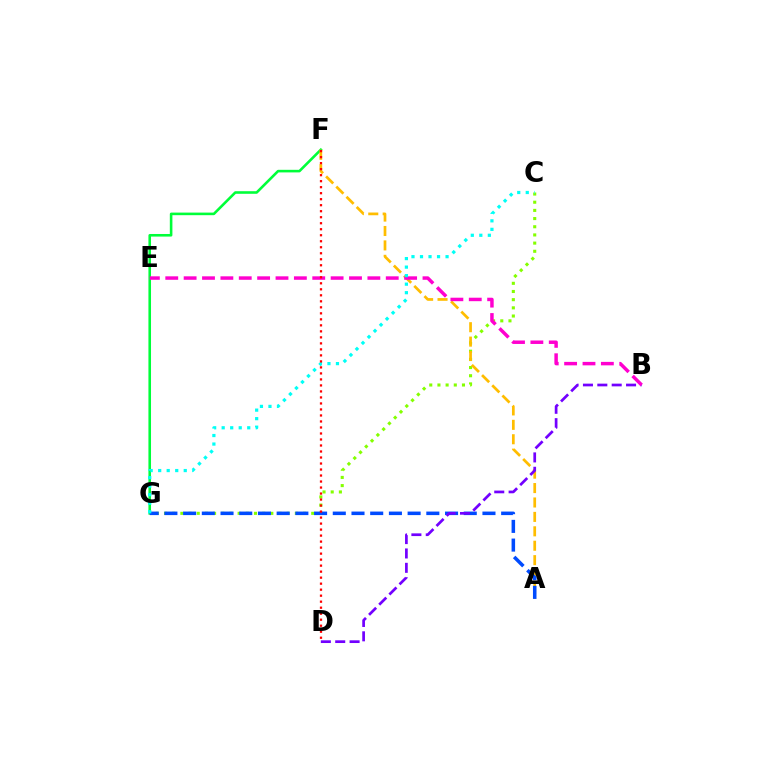{('F', 'G'): [{'color': '#00ff39', 'line_style': 'solid', 'thickness': 1.87}], ('C', 'G'): [{'color': '#84ff00', 'line_style': 'dotted', 'thickness': 2.22}, {'color': '#00fff6', 'line_style': 'dotted', 'thickness': 2.32}], ('A', 'F'): [{'color': '#ffbd00', 'line_style': 'dashed', 'thickness': 1.96}], ('A', 'G'): [{'color': '#004bff', 'line_style': 'dashed', 'thickness': 2.54}], ('B', 'D'): [{'color': '#7200ff', 'line_style': 'dashed', 'thickness': 1.95}], ('B', 'E'): [{'color': '#ff00cf', 'line_style': 'dashed', 'thickness': 2.5}], ('D', 'F'): [{'color': '#ff0000', 'line_style': 'dotted', 'thickness': 1.63}]}